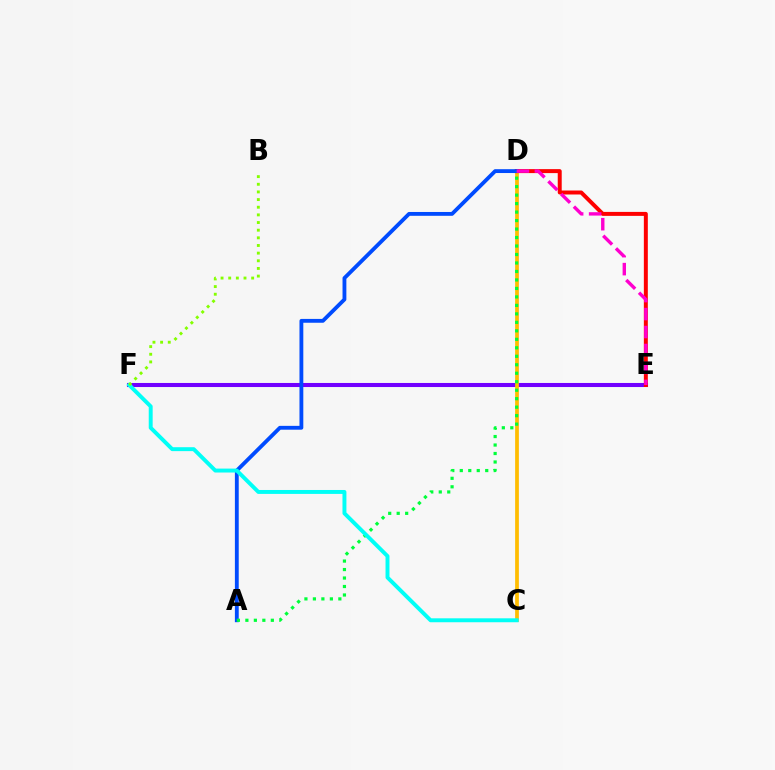{('E', 'F'): [{'color': '#7200ff', 'line_style': 'solid', 'thickness': 2.93}], ('C', 'D'): [{'color': '#ffbd00', 'line_style': 'solid', 'thickness': 2.69}], ('D', 'E'): [{'color': '#ff0000', 'line_style': 'solid', 'thickness': 2.86}, {'color': '#ff00cf', 'line_style': 'dashed', 'thickness': 2.44}], ('A', 'D'): [{'color': '#004bff', 'line_style': 'solid', 'thickness': 2.76}, {'color': '#00ff39', 'line_style': 'dotted', 'thickness': 2.3}], ('C', 'F'): [{'color': '#00fff6', 'line_style': 'solid', 'thickness': 2.83}], ('B', 'F'): [{'color': '#84ff00', 'line_style': 'dotted', 'thickness': 2.08}]}